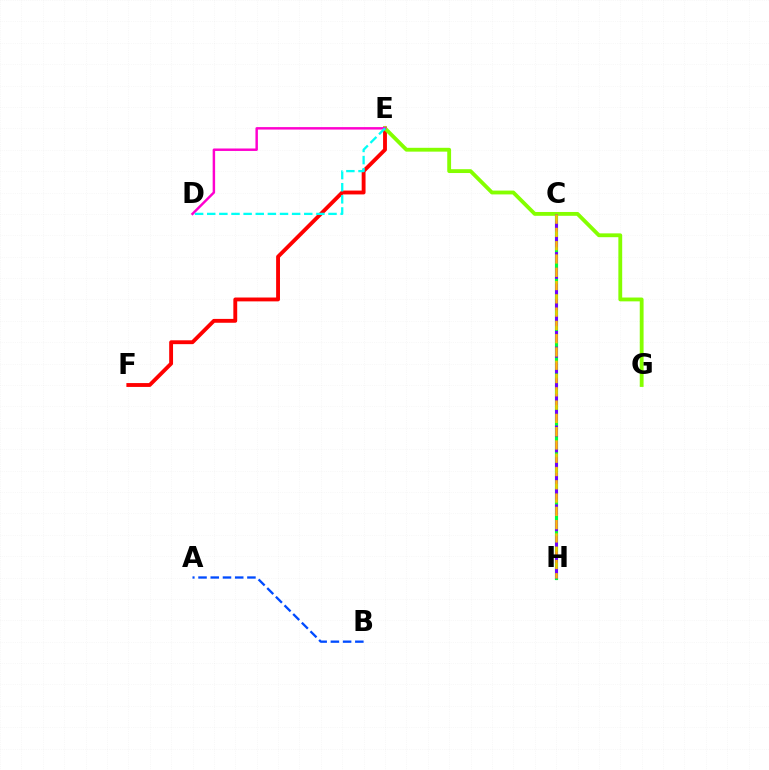{('C', 'H'): [{'color': '#00ff39', 'line_style': 'solid', 'thickness': 2.27}, {'color': '#7200ff', 'line_style': 'dashed', 'thickness': 2.14}, {'color': '#ffbd00', 'line_style': 'dashed', 'thickness': 1.8}], ('E', 'F'): [{'color': '#ff0000', 'line_style': 'solid', 'thickness': 2.78}], ('E', 'G'): [{'color': '#84ff00', 'line_style': 'solid', 'thickness': 2.76}], ('D', 'E'): [{'color': '#ff00cf', 'line_style': 'solid', 'thickness': 1.77}, {'color': '#00fff6', 'line_style': 'dashed', 'thickness': 1.65}], ('A', 'B'): [{'color': '#004bff', 'line_style': 'dashed', 'thickness': 1.66}]}